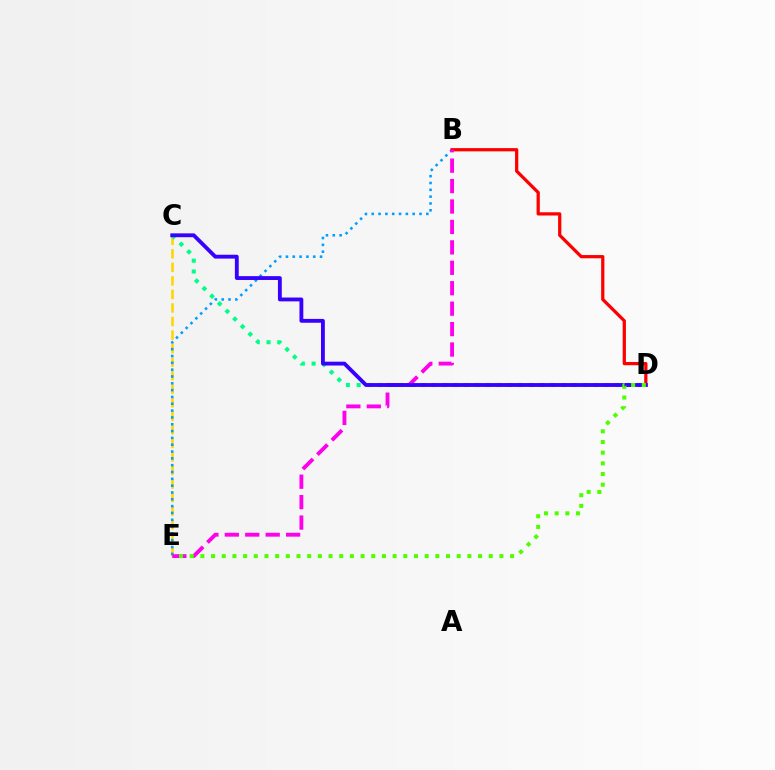{('C', 'E'): [{'color': '#ffd500', 'line_style': 'dashed', 'thickness': 1.84}], ('C', 'D'): [{'color': '#00ff86', 'line_style': 'dotted', 'thickness': 2.93}, {'color': '#3700ff', 'line_style': 'solid', 'thickness': 2.77}], ('B', 'E'): [{'color': '#009eff', 'line_style': 'dotted', 'thickness': 1.85}, {'color': '#ff00ed', 'line_style': 'dashed', 'thickness': 2.78}], ('B', 'D'): [{'color': '#ff0000', 'line_style': 'solid', 'thickness': 2.33}], ('D', 'E'): [{'color': '#4fff00', 'line_style': 'dotted', 'thickness': 2.9}]}